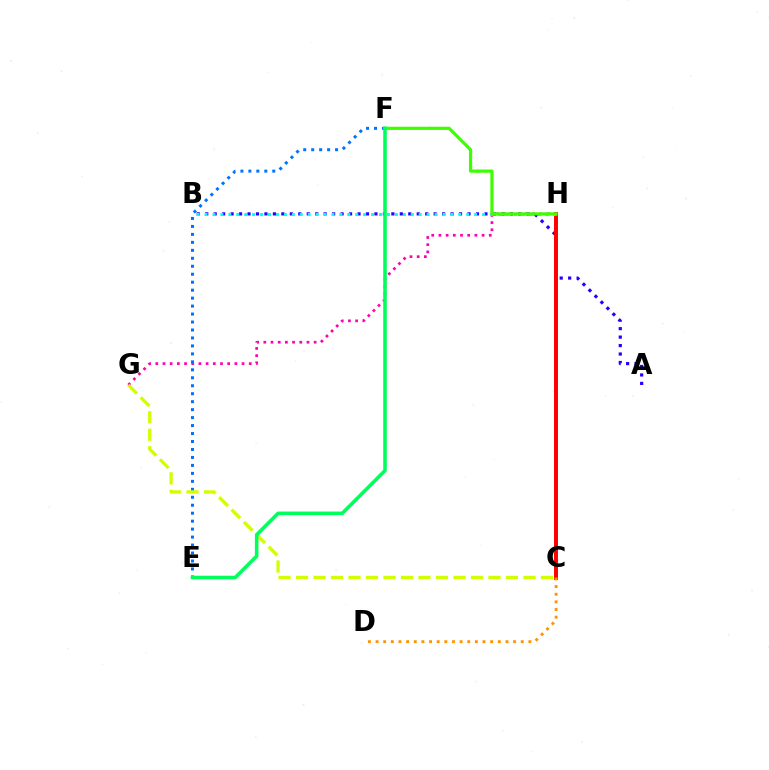{('G', 'H'): [{'color': '#ff00ac', 'line_style': 'dotted', 'thickness': 1.95}], ('A', 'B'): [{'color': '#2500ff', 'line_style': 'dotted', 'thickness': 2.3}], ('C', 'H'): [{'color': '#b900ff', 'line_style': 'solid', 'thickness': 1.69}, {'color': '#ff0000', 'line_style': 'solid', 'thickness': 2.85}], ('E', 'F'): [{'color': '#0074ff', 'line_style': 'dotted', 'thickness': 2.16}, {'color': '#00ff5c', 'line_style': 'solid', 'thickness': 2.57}], ('B', 'H'): [{'color': '#00fff6', 'line_style': 'dotted', 'thickness': 2.15}], ('F', 'H'): [{'color': '#3dff00', 'line_style': 'solid', 'thickness': 2.3}], ('C', 'D'): [{'color': '#ff9400', 'line_style': 'dotted', 'thickness': 2.08}], ('C', 'G'): [{'color': '#d1ff00', 'line_style': 'dashed', 'thickness': 2.38}]}